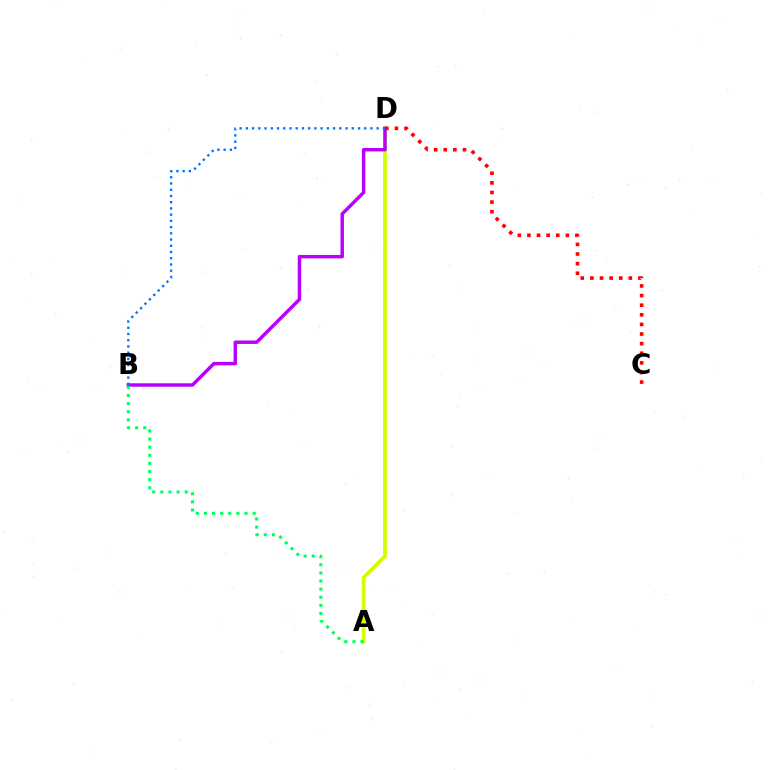{('A', 'D'): [{'color': '#d1ff00', 'line_style': 'solid', 'thickness': 2.67}], ('B', 'D'): [{'color': '#b900ff', 'line_style': 'solid', 'thickness': 2.48}, {'color': '#0074ff', 'line_style': 'dotted', 'thickness': 1.69}], ('C', 'D'): [{'color': '#ff0000', 'line_style': 'dotted', 'thickness': 2.61}], ('A', 'B'): [{'color': '#00ff5c', 'line_style': 'dotted', 'thickness': 2.21}]}